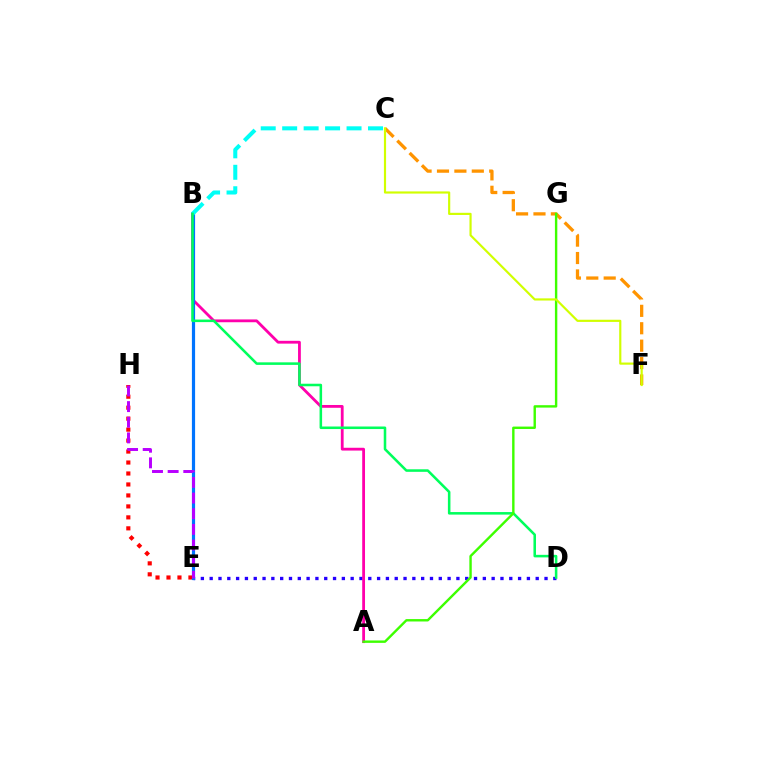{('D', 'E'): [{'color': '#2500ff', 'line_style': 'dotted', 'thickness': 2.39}], ('A', 'B'): [{'color': '#ff00ac', 'line_style': 'solid', 'thickness': 2.02}], ('E', 'H'): [{'color': '#ff0000', 'line_style': 'dotted', 'thickness': 2.98}, {'color': '#b900ff', 'line_style': 'dashed', 'thickness': 2.13}], ('C', 'F'): [{'color': '#ff9400', 'line_style': 'dashed', 'thickness': 2.36}, {'color': '#d1ff00', 'line_style': 'solid', 'thickness': 1.56}], ('B', 'E'): [{'color': '#0074ff', 'line_style': 'solid', 'thickness': 2.3}], ('B', 'C'): [{'color': '#00fff6', 'line_style': 'dashed', 'thickness': 2.91}], ('B', 'D'): [{'color': '#00ff5c', 'line_style': 'solid', 'thickness': 1.83}], ('A', 'G'): [{'color': '#3dff00', 'line_style': 'solid', 'thickness': 1.73}]}